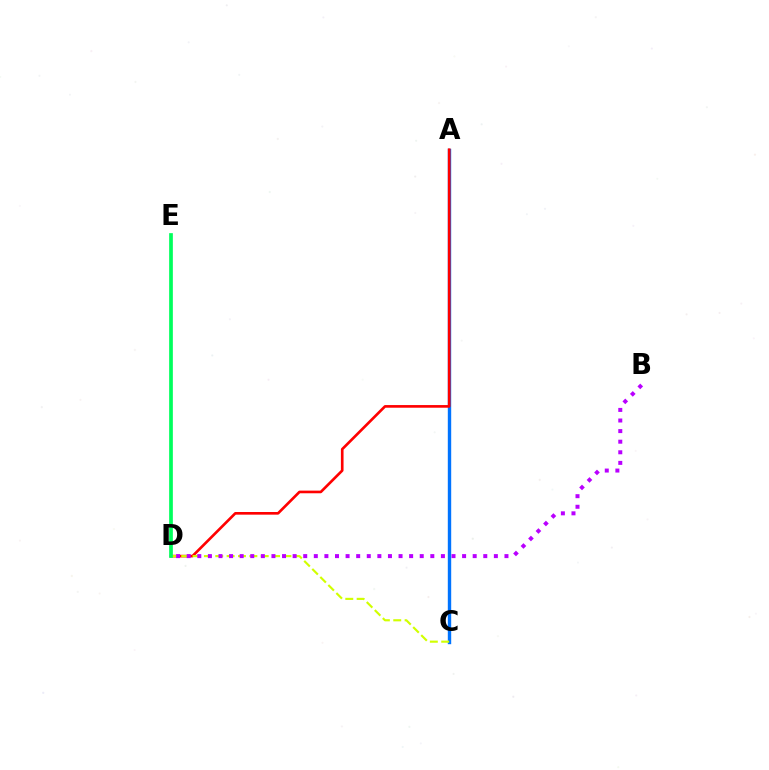{('A', 'C'): [{'color': '#0074ff', 'line_style': 'solid', 'thickness': 2.44}], ('A', 'D'): [{'color': '#ff0000', 'line_style': 'solid', 'thickness': 1.91}], ('C', 'D'): [{'color': '#d1ff00', 'line_style': 'dashed', 'thickness': 1.54}], ('B', 'D'): [{'color': '#b900ff', 'line_style': 'dotted', 'thickness': 2.88}], ('D', 'E'): [{'color': '#00ff5c', 'line_style': 'solid', 'thickness': 2.67}]}